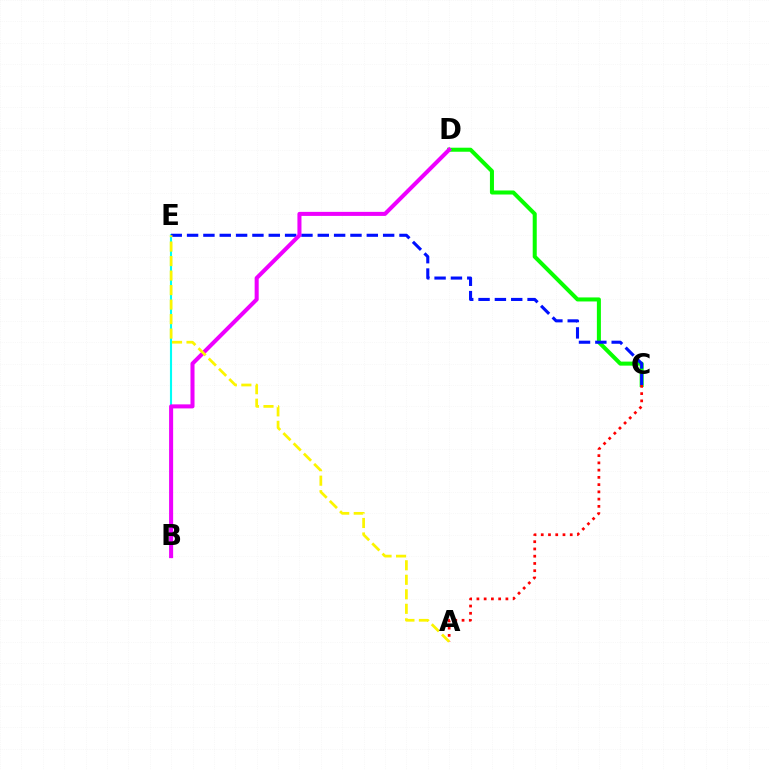{('B', 'E'): [{'color': '#00fff6', 'line_style': 'solid', 'thickness': 1.53}], ('C', 'D'): [{'color': '#08ff00', 'line_style': 'solid', 'thickness': 2.9}], ('C', 'E'): [{'color': '#0010ff', 'line_style': 'dashed', 'thickness': 2.22}], ('A', 'C'): [{'color': '#ff0000', 'line_style': 'dotted', 'thickness': 1.97}], ('B', 'D'): [{'color': '#ee00ff', 'line_style': 'solid', 'thickness': 2.91}], ('A', 'E'): [{'color': '#fcf500', 'line_style': 'dashed', 'thickness': 1.97}]}